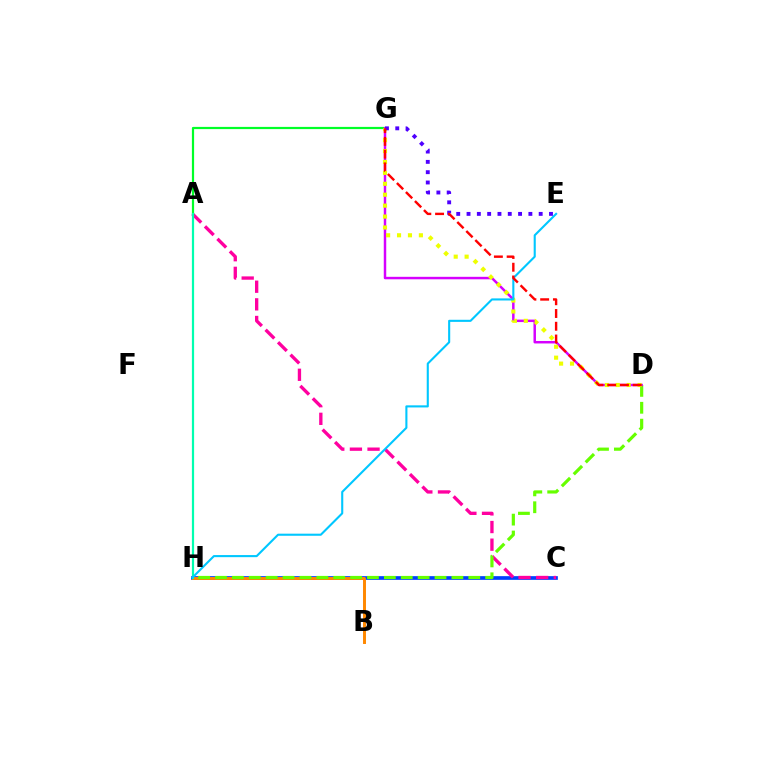{('C', 'H'): [{'color': '#003fff', 'line_style': 'solid', 'thickness': 2.66}], ('A', 'C'): [{'color': '#ff00a0', 'line_style': 'dashed', 'thickness': 2.4}], ('A', 'G'): [{'color': '#00ff27', 'line_style': 'solid', 'thickness': 1.59}], ('B', 'H'): [{'color': '#ff8800', 'line_style': 'solid', 'thickness': 2.13}], ('D', 'H'): [{'color': '#66ff00', 'line_style': 'dashed', 'thickness': 2.29}], ('D', 'G'): [{'color': '#d600ff', 'line_style': 'solid', 'thickness': 1.78}, {'color': '#eeff00', 'line_style': 'dotted', 'thickness': 2.97}, {'color': '#ff0000', 'line_style': 'dashed', 'thickness': 1.73}], ('A', 'H'): [{'color': '#00ffaf', 'line_style': 'solid', 'thickness': 1.59}], ('E', 'H'): [{'color': '#00c7ff', 'line_style': 'solid', 'thickness': 1.51}], ('E', 'G'): [{'color': '#4f00ff', 'line_style': 'dotted', 'thickness': 2.8}]}